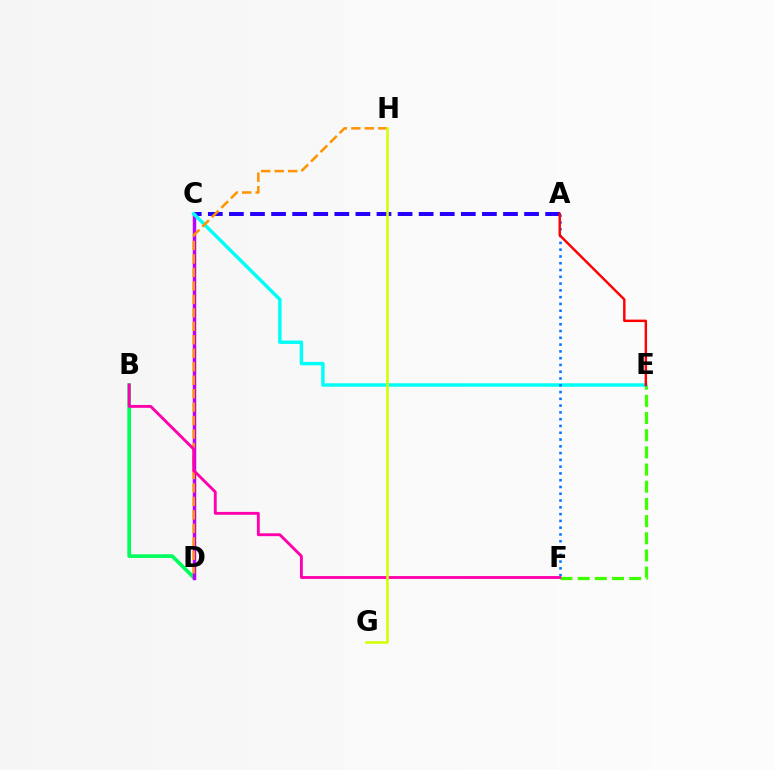{('E', 'F'): [{'color': '#3dff00', 'line_style': 'dashed', 'thickness': 2.33}], ('B', 'D'): [{'color': '#00ff5c', 'line_style': 'solid', 'thickness': 2.65}], ('A', 'C'): [{'color': '#2500ff', 'line_style': 'dashed', 'thickness': 2.86}], ('C', 'D'): [{'color': '#b900ff', 'line_style': 'solid', 'thickness': 2.49}], ('C', 'E'): [{'color': '#00fff6', 'line_style': 'solid', 'thickness': 2.47}], ('D', 'H'): [{'color': '#ff9400', 'line_style': 'dashed', 'thickness': 1.83}], ('A', 'F'): [{'color': '#0074ff', 'line_style': 'dotted', 'thickness': 1.84}], ('B', 'F'): [{'color': '#ff00ac', 'line_style': 'solid', 'thickness': 2.07}], ('G', 'H'): [{'color': '#d1ff00', 'line_style': 'solid', 'thickness': 1.83}], ('A', 'E'): [{'color': '#ff0000', 'line_style': 'solid', 'thickness': 1.75}]}